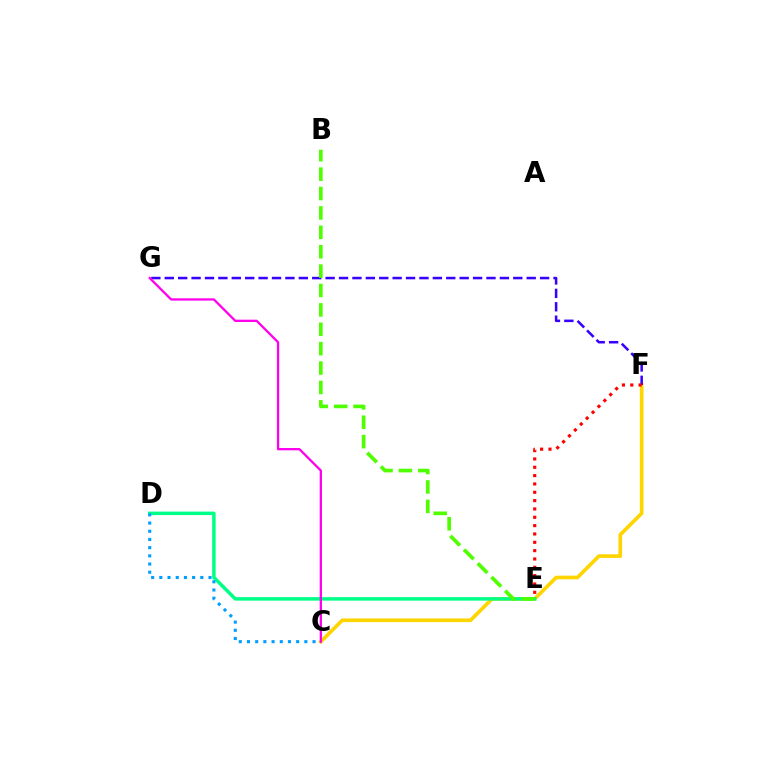{('C', 'F'): [{'color': '#ffd500', 'line_style': 'solid', 'thickness': 2.63}], ('D', 'E'): [{'color': '#00ff86', 'line_style': 'solid', 'thickness': 2.51}], ('F', 'G'): [{'color': '#3700ff', 'line_style': 'dashed', 'thickness': 1.82}], ('C', 'D'): [{'color': '#009eff', 'line_style': 'dotted', 'thickness': 2.23}], ('E', 'F'): [{'color': '#ff0000', 'line_style': 'dotted', 'thickness': 2.27}], ('C', 'G'): [{'color': '#ff00ed', 'line_style': 'solid', 'thickness': 1.65}], ('B', 'E'): [{'color': '#4fff00', 'line_style': 'dashed', 'thickness': 2.63}]}